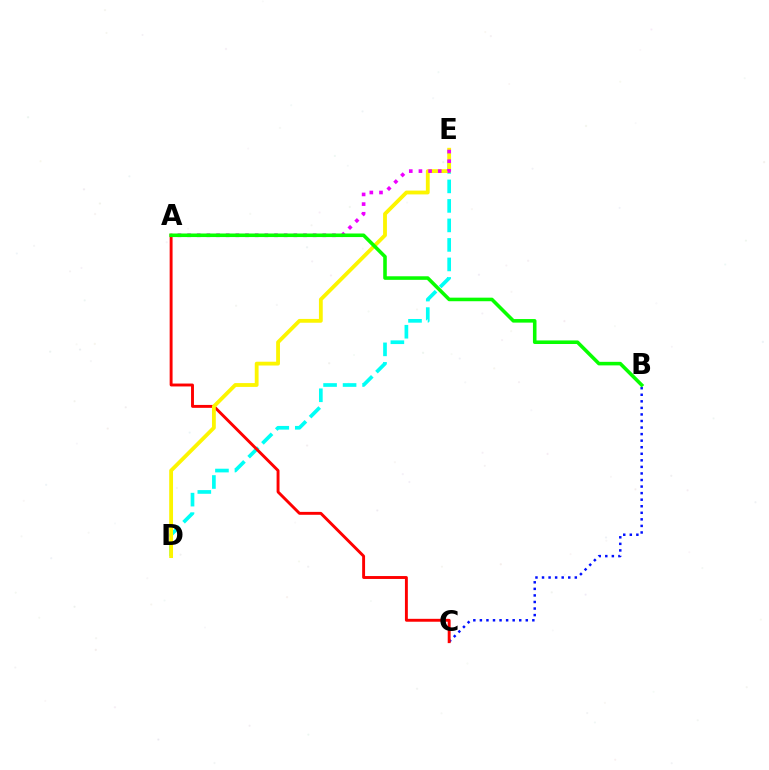{('D', 'E'): [{'color': '#00fff6', 'line_style': 'dashed', 'thickness': 2.65}, {'color': '#fcf500', 'line_style': 'solid', 'thickness': 2.74}], ('B', 'C'): [{'color': '#0010ff', 'line_style': 'dotted', 'thickness': 1.78}], ('A', 'C'): [{'color': '#ff0000', 'line_style': 'solid', 'thickness': 2.09}], ('A', 'E'): [{'color': '#ee00ff', 'line_style': 'dotted', 'thickness': 2.62}], ('A', 'B'): [{'color': '#08ff00', 'line_style': 'solid', 'thickness': 2.57}]}